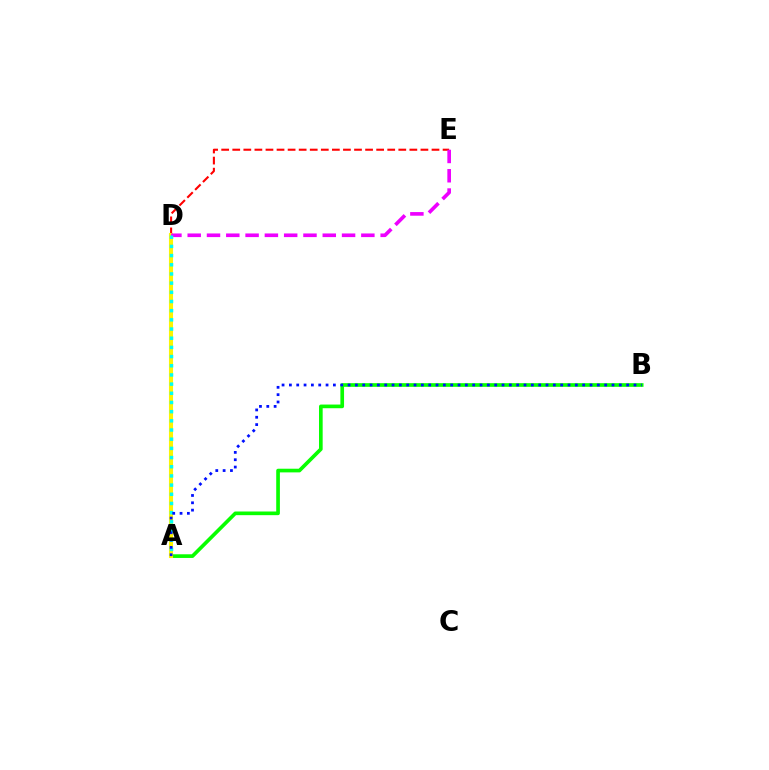{('A', 'B'): [{'color': '#08ff00', 'line_style': 'solid', 'thickness': 2.64}, {'color': '#0010ff', 'line_style': 'dotted', 'thickness': 1.99}], ('D', 'E'): [{'color': '#ff0000', 'line_style': 'dashed', 'thickness': 1.5}, {'color': '#ee00ff', 'line_style': 'dashed', 'thickness': 2.62}], ('A', 'D'): [{'color': '#fcf500', 'line_style': 'solid', 'thickness': 2.94}, {'color': '#00fff6', 'line_style': 'dotted', 'thickness': 2.49}]}